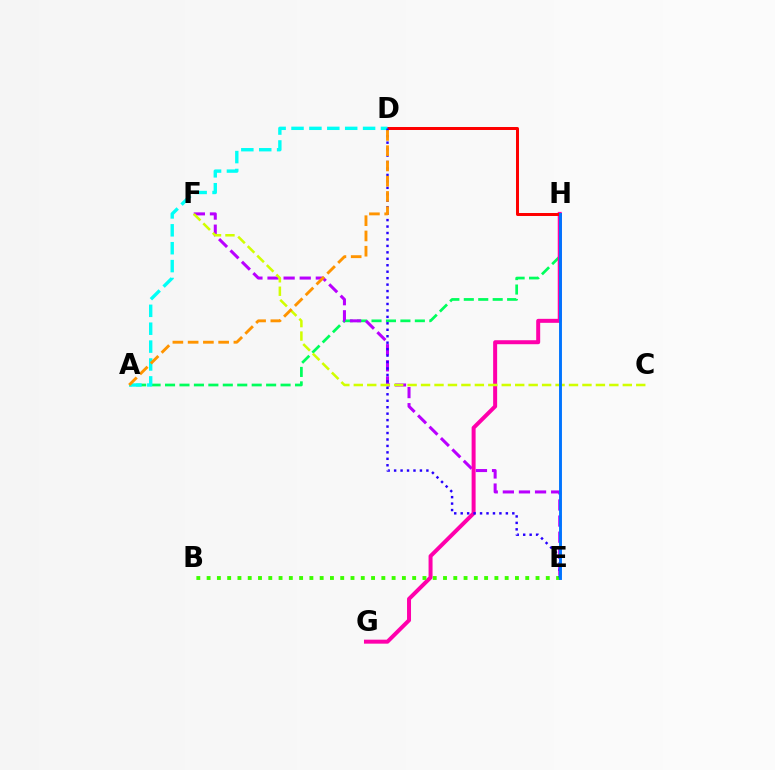{('A', 'H'): [{'color': '#00ff5c', 'line_style': 'dashed', 'thickness': 1.96}], ('E', 'F'): [{'color': '#b900ff', 'line_style': 'dashed', 'thickness': 2.19}], ('G', 'H'): [{'color': '#ff00ac', 'line_style': 'solid', 'thickness': 2.87}], ('C', 'F'): [{'color': '#d1ff00', 'line_style': 'dashed', 'thickness': 1.83}], ('D', 'H'): [{'color': '#ff0000', 'line_style': 'solid', 'thickness': 2.15}], ('A', 'D'): [{'color': '#00fff6', 'line_style': 'dashed', 'thickness': 2.43}, {'color': '#ff9400', 'line_style': 'dashed', 'thickness': 2.07}], ('B', 'E'): [{'color': '#3dff00', 'line_style': 'dotted', 'thickness': 2.79}], ('D', 'E'): [{'color': '#2500ff', 'line_style': 'dotted', 'thickness': 1.75}], ('E', 'H'): [{'color': '#0074ff', 'line_style': 'solid', 'thickness': 2.09}]}